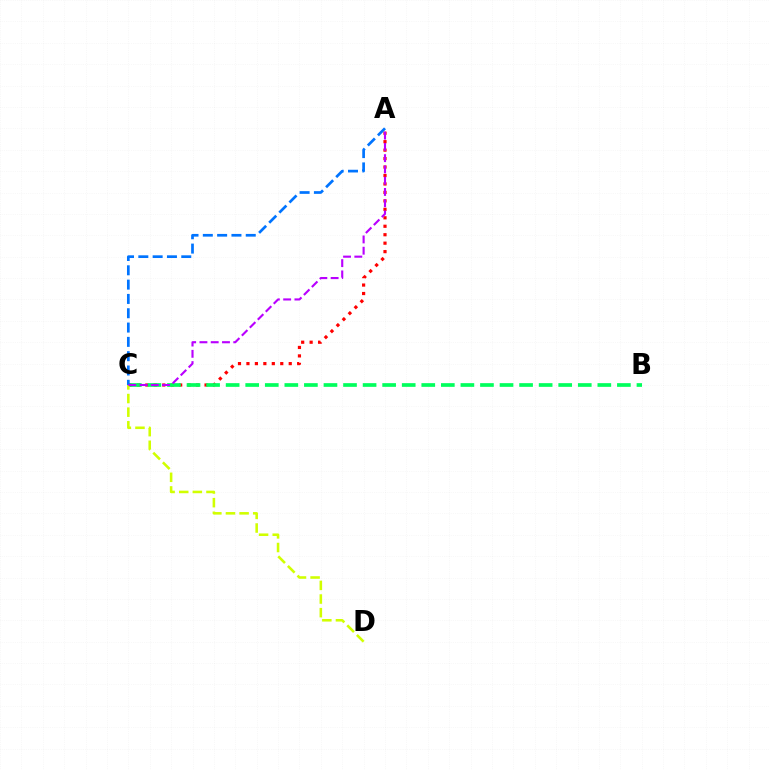{('A', 'C'): [{'color': '#ff0000', 'line_style': 'dotted', 'thickness': 2.3}, {'color': '#0074ff', 'line_style': 'dashed', 'thickness': 1.94}, {'color': '#b900ff', 'line_style': 'dashed', 'thickness': 1.53}], ('B', 'C'): [{'color': '#00ff5c', 'line_style': 'dashed', 'thickness': 2.66}], ('C', 'D'): [{'color': '#d1ff00', 'line_style': 'dashed', 'thickness': 1.85}]}